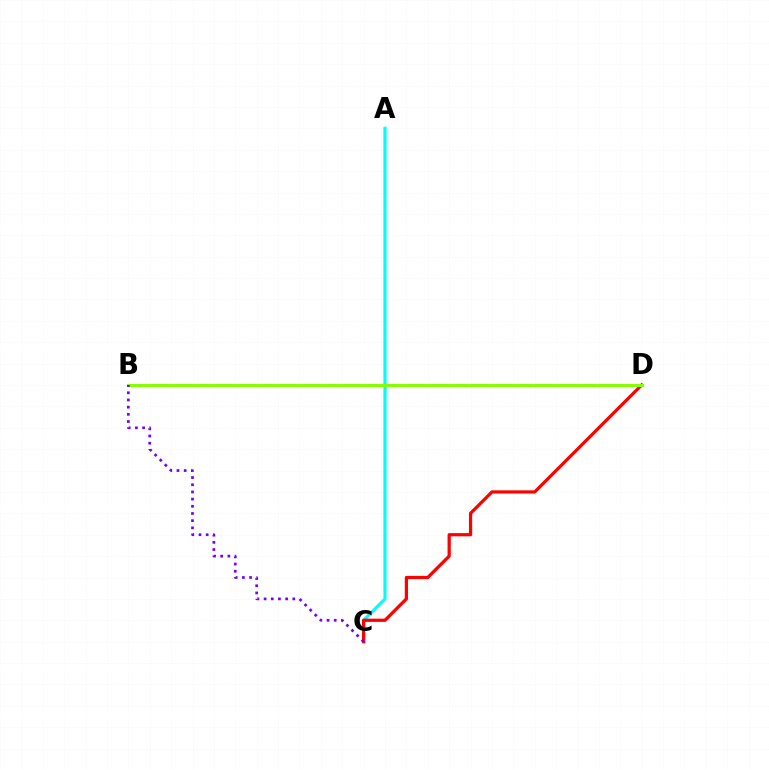{('A', 'C'): [{'color': '#00fff6', 'line_style': 'solid', 'thickness': 2.27}], ('C', 'D'): [{'color': '#ff0000', 'line_style': 'solid', 'thickness': 2.32}], ('B', 'D'): [{'color': '#84ff00', 'line_style': 'solid', 'thickness': 2.15}], ('B', 'C'): [{'color': '#7200ff', 'line_style': 'dotted', 'thickness': 1.95}]}